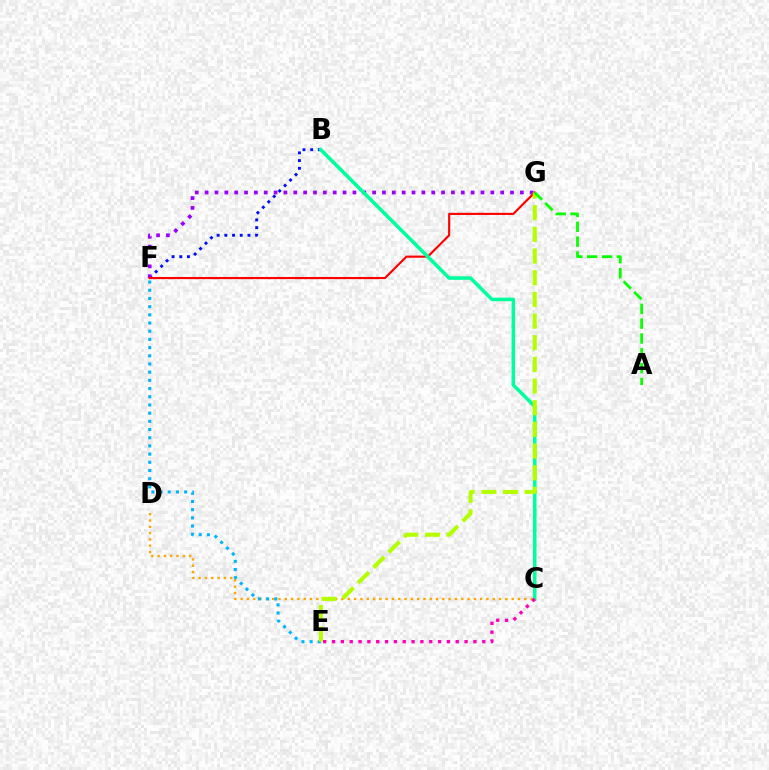{('B', 'F'): [{'color': '#0010ff', 'line_style': 'dotted', 'thickness': 2.09}], ('C', 'D'): [{'color': '#ffa500', 'line_style': 'dotted', 'thickness': 1.71}], ('F', 'G'): [{'color': '#9b00ff', 'line_style': 'dotted', 'thickness': 2.68}, {'color': '#ff0000', 'line_style': 'solid', 'thickness': 1.55}], ('E', 'F'): [{'color': '#00b5ff', 'line_style': 'dotted', 'thickness': 2.23}], ('B', 'C'): [{'color': '#00ff9d', 'line_style': 'solid', 'thickness': 2.56}], ('E', 'G'): [{'color': '#b3ff00', 'line_style': 'dashed', 'thickness': 2.94}], ('C', 'E'): [{'color': '#ff00bd', 'line_style': 'dotted', 'thickness': 2.4}], ('A', 'G'): [{'color': '#08ff00', 'line_style': 'dashed', 'thickness': 2.02}]}